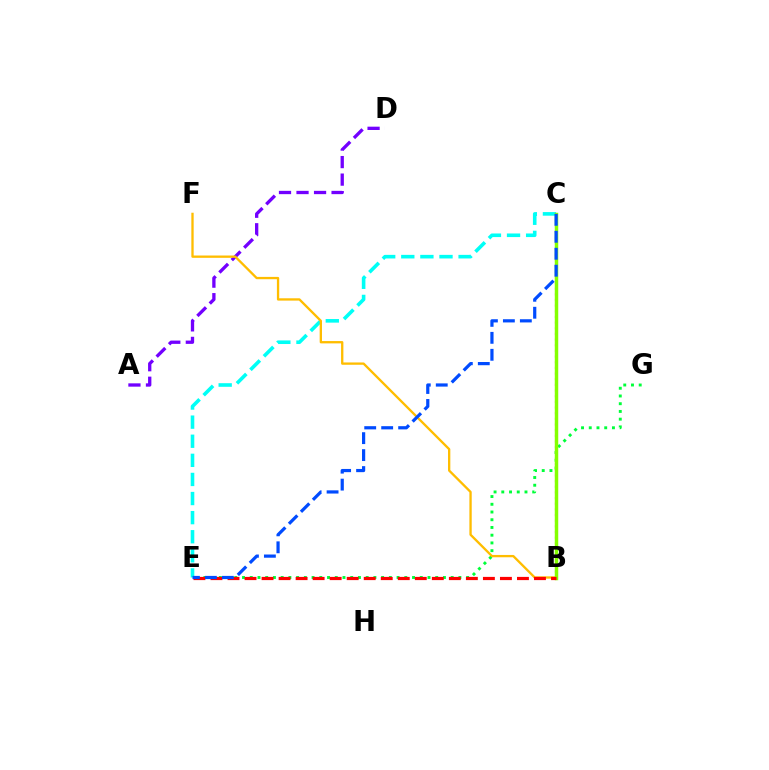{('B', 'C'): [{'color': '#ff00cf', 'line_style': 'dotted', 'thickness': 1.54}, {'color': '#84ff00', 'line_style': 'solid', 'thickness': 2.5}], ('E', 'G'): [{'color': '#00ff39', 'line_style': 'dotted', 'thickness': 2.1}], ('C', 'E'): [{'color': '#00fff6', 'line_style': 'dashed', 'thickness': 2.59}, {'color': '#004bff', 'line_style': 'dashed', 'thickness': 2.3}], ('A', 'D'): [{'color': '#7200ff', 'line_style': 'dashed', 'thickness': 2.38}], ('B', 'F'): [{'color': '#ffbd00', 'line_style': 'solid', 'thickness': 1.67}], ('B', 'E'): [{'color': '#ff0000', 'line_style': 'dashed', 'thickness': 2.31}]}